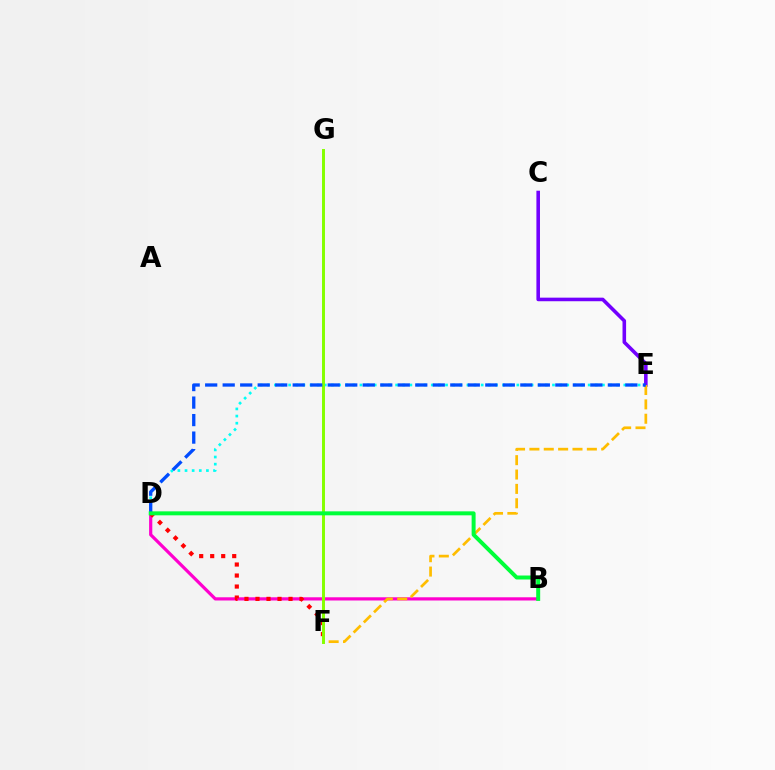{('B', 'D'): [{'color': '#ff00cf', 'line_style': 'solid', 'thickness': 2.31}, {'color': '#00ff39', 'line_style': 'solid', 'thickness': 2.86}], ('D', 'E'): [{'color': '#00fff6', 'line_style': 'dotted', 'thickness': 1.94}, {'color': '#004bff', 'line_style': 'dashed', 'thickness': 2.38}], ('C', 'E'): [{'color': '#7200ff', 'line_style': 'solid', 'thickness': 2.58}], ('D', 'F'): [{'color': '#ff0000', 'line_style': 'dotted', 'thickness': 2.99}], ('E', 'F'): [{'color': '#ffbd00', 'line_style': 'dashed', 'thickness': 1.95}], ('F', 'G'): [{'color': '#84ff00', 'line_style': 'solid', 'thickness': 2.13}]}